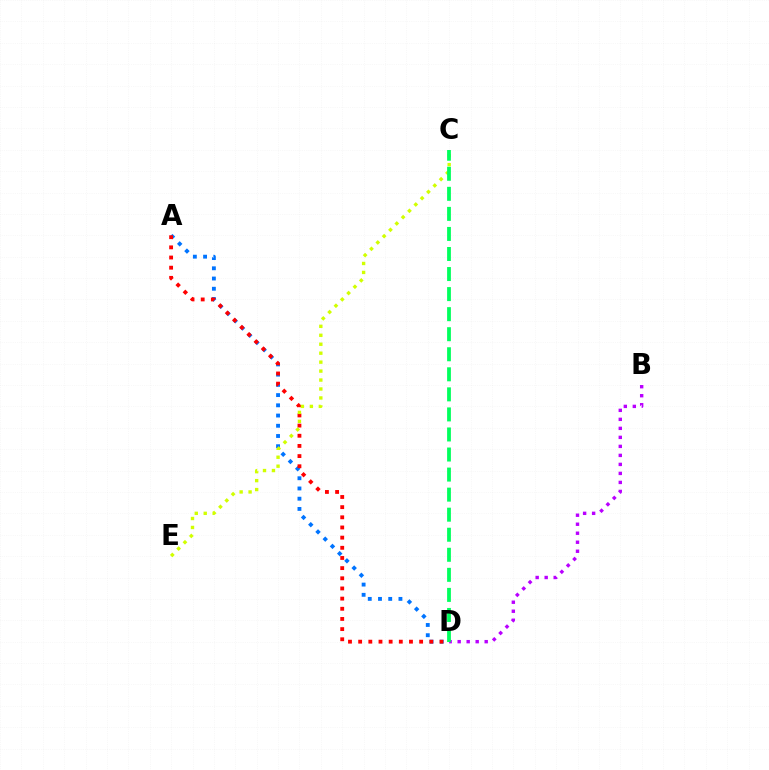{('A', 'D'): [{'color': '#0074ff', 'line_style': 'dotted', 'thickness': 2.78}, {'color': '#ff0000', 'line_style': 'dotted', 'thickness': 2.76}], ('B', 'D'): [{'color': '#b900ff', 'line_style': 'dotted', 'thickness': 2.45}], ('C', 'E'): [{'color': '#d1ff00', 'line_style': 'dotted', 'thickness': 2.43}], ('C', 'D'): [{'color': '#00ff5c', 'line_style': 'dashed', 'thickness': 2.72}]}